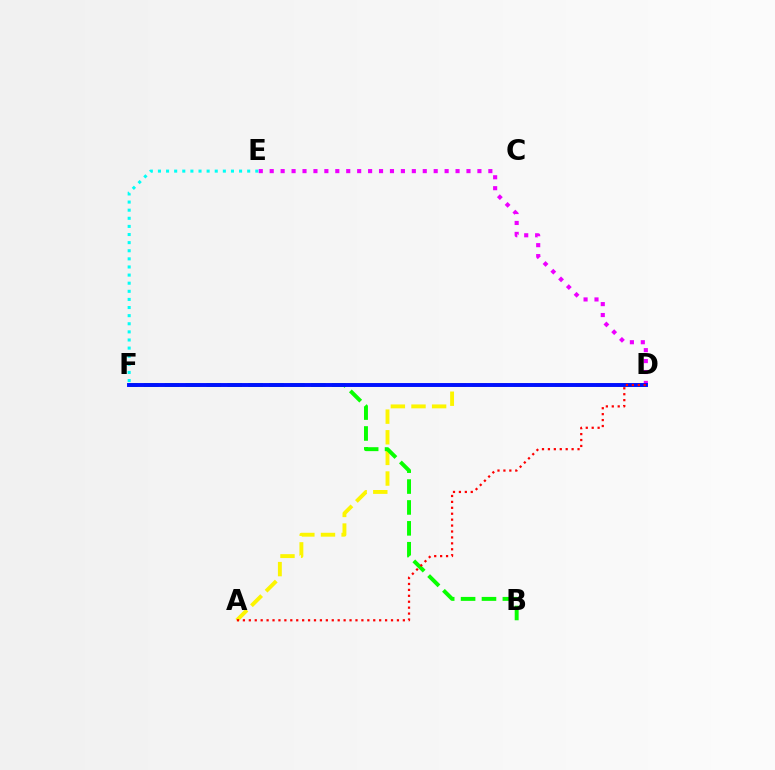{('A', 'D'): [{'color': '#fcf500', 'line_style': 'dashed', 'thickness': 2.8}, {'color': '#ff0000', 'line_style': 'dotted', 'thickness': 1.61}], ('D', 'E'): [{'color': '#ee00ff', 'line_style': 'dotted', 'thickness': 2.97}], ('E', 'F'): [{'color': '#00fff6', 'line_style': 'dotted', 'thickness': 2.2}], ('B', 'F'): [{'color': '#08ff00', 'line_style': 'dashed', 'thickness': 2.84}], ('D', 'F'): [{'color': '#0010ff', 'line_style': 'solid', 'thickness': 2.82}]}